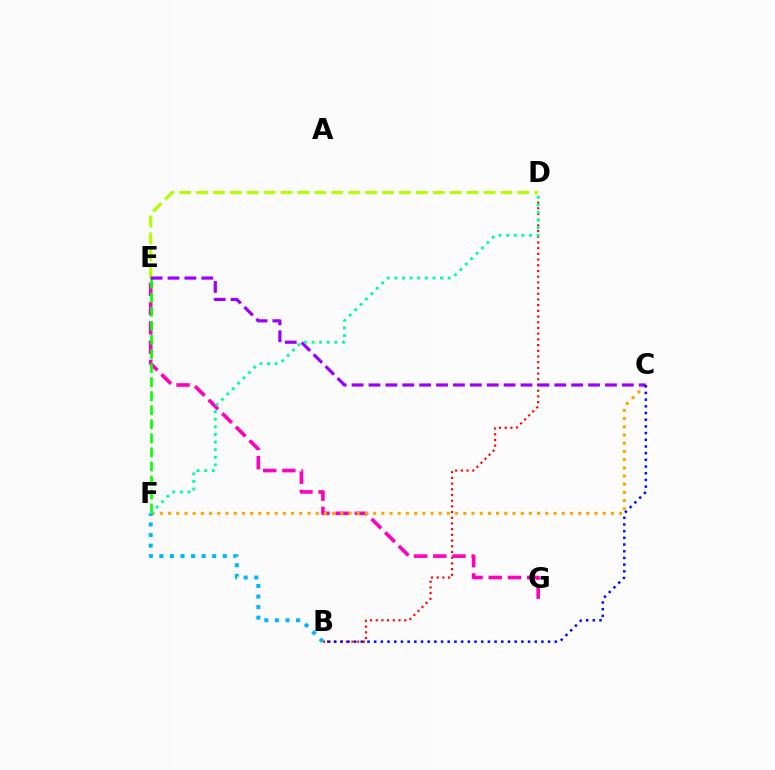{('E', 'G'): [{'color': '#ff00bd', 'line_style': 'dashed', 'thickness': 2.61}], ('B', 'D'): [{'color': '#ff0000', 'line_style': 'dotted', 'thickness': 1.55}], ('C', 'F'): [{'color': '#ffa500', 'line_style': 'dotted', 'thickness': 2.23}], ('D', 'E'): [{'color': '#b3ff00', 'line_style': 'dashed', 'thickness': 2.3}], ('E', 'F'): [{'color': '#08ff00', 'line_style': 'dashed', 'thickness': 1.91}], ('C', 'E'): [{'color': '#9b00ff', 'line_style': 'dashed', 'thickness': 2.29}], ('B', 'F'): [{'color': '#00b5ff', 'line_style': 'dotted', 'thickness': 2.87}], ('D', 'F'): [{'color': '#00ff9d', 'line_style': 'dotted', 'thickness': 2.07}], ('B', 'C'): [{'color': '#0010ff', 'line_style': 'dotted', 'thickness': 1.82}]}